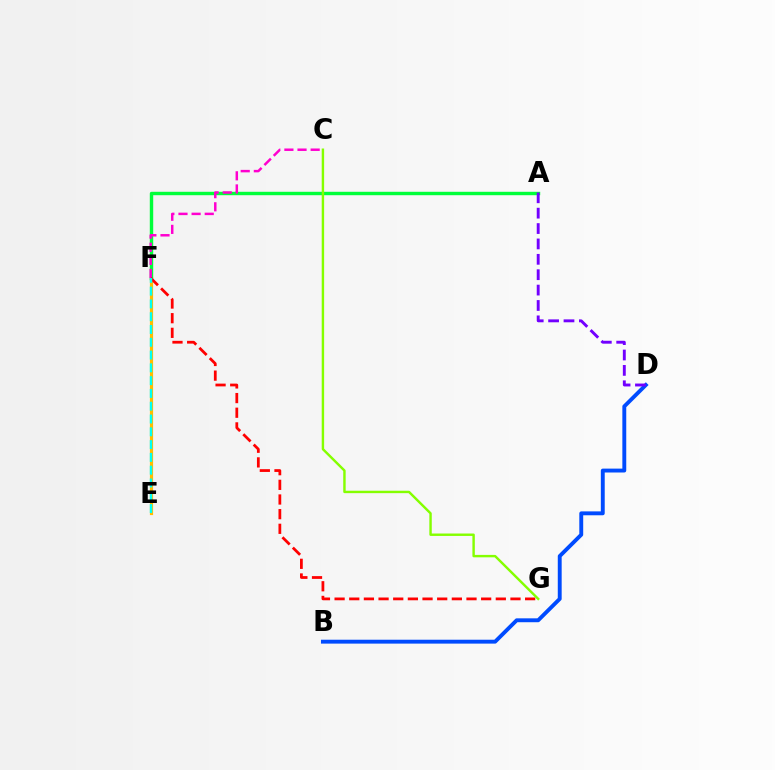{('B', 'D'): [{'color': '#004bff', 'line_style': 'solid', 'thickness': 2.8}], ('E', 'F'): [{'color': '#ffbd00', 'line_style': 'solid', 'thickness': 2.3}, {'color': '#00fff6', 'line_style': 'dashed', 'thickness': 1.74}], ('A', 'F'): [{'color': '#00ff39', 'line_style': 'solid', 'thickness': 2.46}], ('C', 'F'): [{'color': '#ff00cf', 'line_style': 'dashed', 'thickness': 1.78}], ('F', 'G'): [{'color': '#ff0000', 'line_style': 'dashed', 'thickness': 1.99}], ('C', 'G'): [{'color': '#84ff00', 'line_style': 'solid', 'thickness': 1.74}], ('A', 'D'): [{'color': '#7200ff', 'line_style': 'dashed', 'thickness': 2.09}]}